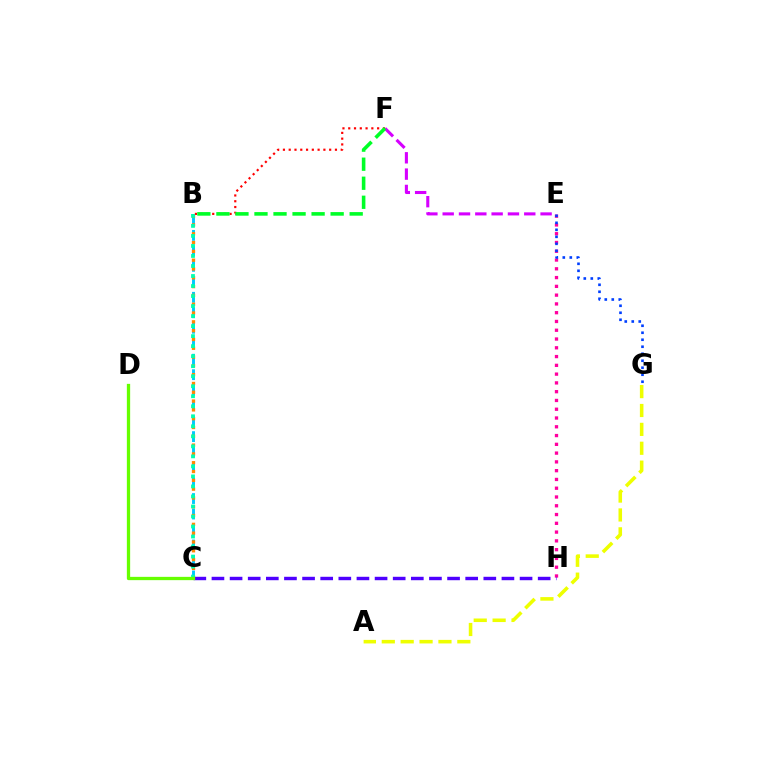{('A', 'G'): [{'color': '#eeff00', 'line_style': 'dashed', 'thickness': 2.57}], ('B', 'C'): [{'color': '#00c7ff', 'line_style': 'dashed', 'thickness': 2.1}, {'color': '#ff8800', 'line_style': 'dotted', 'thickness': 2.39}, {'color': '#00ffaf', 'line_style': 'dotted', 'thickness': 2.72}], ('E', 'F'): [{'color': '#d600ff', 'line_style': 'dashed', 'thickness': 2.22}], ('B', 'F'): [{'color': '#ff0000', 'line_style': 'dotted', 'thickness': 1.57}, {'color': '#00ff27', 'line_style': 'dashed', 'thickness': 2.59}], ('E', 'H'): [{'color': '#ff00a0', 'line_style': 'dotted', 'thickness': 2.38}], ('C', 'H'): [{'color': '#4f00ff', 'line_style': 'dashed', 'thickness': 2.46}], ('E', 'G'): [{'color': '#003fff', 'line_style': 'dotted', 'thickness': 1.9}], ('C', 'D'): [{'color': '#66ff00', 'line_style': 'solid', 'thickness': 2.37}]}